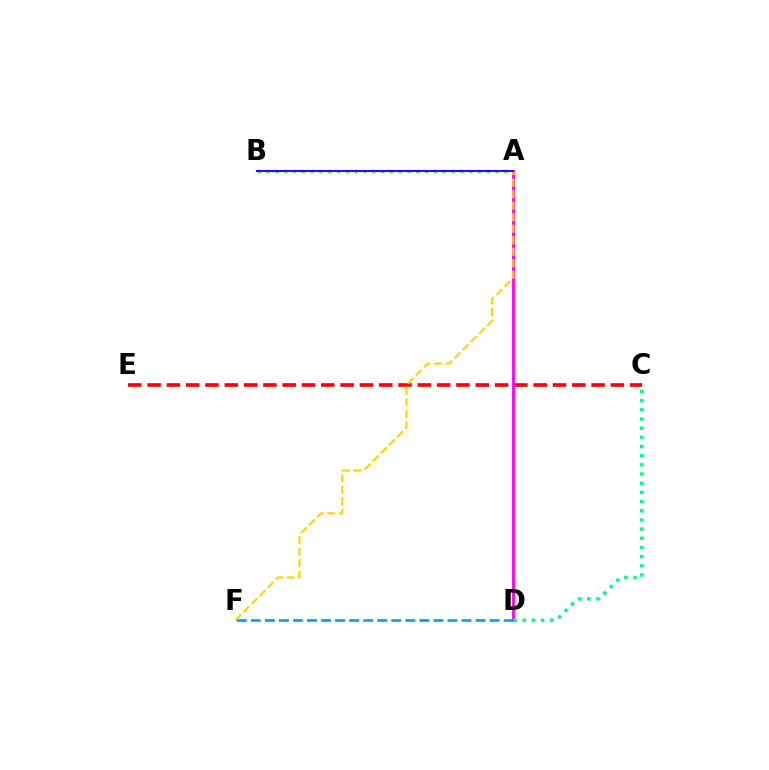{('C', 'E'): [{'color': '#ff0000', 'line_style': 'dashed', 'thickness': 2.62}], ('A', 'B'): [{'color': '#4fff00', 'line_style': 'dotted', 'thickness': 2.39}, {'color': '#3700ff', 'line_style': 'solid', 'thickness': 1.51}], ('A', 'D'): [{'color': '#ff00ed', 'line_style': 'solid', 'thickness': 2.02}], ('C', 'D'): [{'color': '#00ff86', 'line_style': 'dotted', 'thickness': 2.49}], ('D', 'F'): [{'color': '#009eff', 'line_style': 'dashed', 'thickness': 1.91}], ('A', 'F'): [{'color': '#ffd500', 'line_style': 'dashed', 'thickness': 1.56}]}